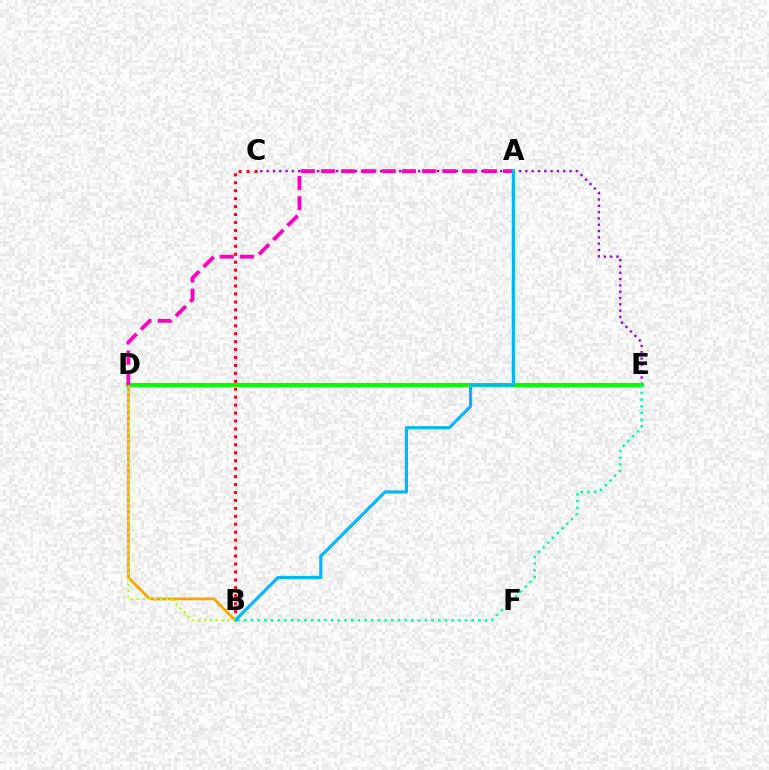{('D', 'E'): [{'color': '#0010ff', 'line_style': 'dotted', 'thickness': 1.92}, {'color': '#08ff00', 'line_style': 'solid', 'thickness': 2.92}], ('B', 'C'): [{'color': '#ff0000', 'line_style': 'dotted', 'thickness': 2.16}], ('B', 'D'): [{'color': '#ffa500', 'line_style': 'solid', 'thickness': 2.04}, {'color': '#b3ff00', 'line_style': 'dotted', 'thickness': 1.59}], ('C', 'E'): [{'color': '#9b00ff', 'line_style': 'dotted', 'thickness': 1.71}], ('B', 'E'): [{'color': '#00ff9d', 'line_style': 'dotted', 'thickness': 1.82}], ('A', 'D'): [{'color': '#ff00bd', 'line_style': 'dashed', 'thickness': 2.75}], ('A', 'B'): [{'color': '#00b5ff', 'line_style': 'solid', 'thickness': 2.27}]}